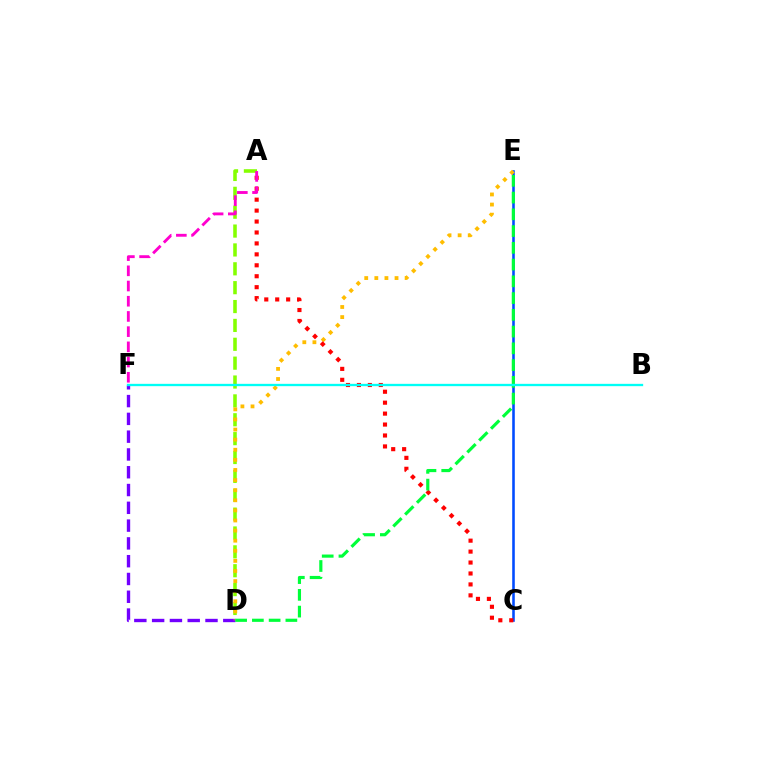{('A', 'D'): [{'color': '#84ff00', 'line_style': 'dashed', 'thickness': 2.56}], ('D', 'F'): [{'color': '#7200ff', 'line_style': 'dashed', 'thickness': 2.42}], ('C', 'E'): [{'color': '#004bff', 'line_style': 'solid', 'thickness': 1.85}], ('D', 'E'): [{'color': '#ffbd00', 'line_style': 'dotted', 'thickness': 2.74}, {'color': '#00ff39', 'line_style': 'dashed', 'thickness': 2.28}], ('A', 'C'): [{'color': '#ff0000', 'line_style': 'dotted', 'thickness': 2.97}], ('A', 'F'): [{'color': '#ff00cf', 'line_style': 'dashed', 'thickness': 2.07}], ('B', 'F'): [{'color': '#00fff6', 'line_style': 'solid', 'thickness': 1.67}]}